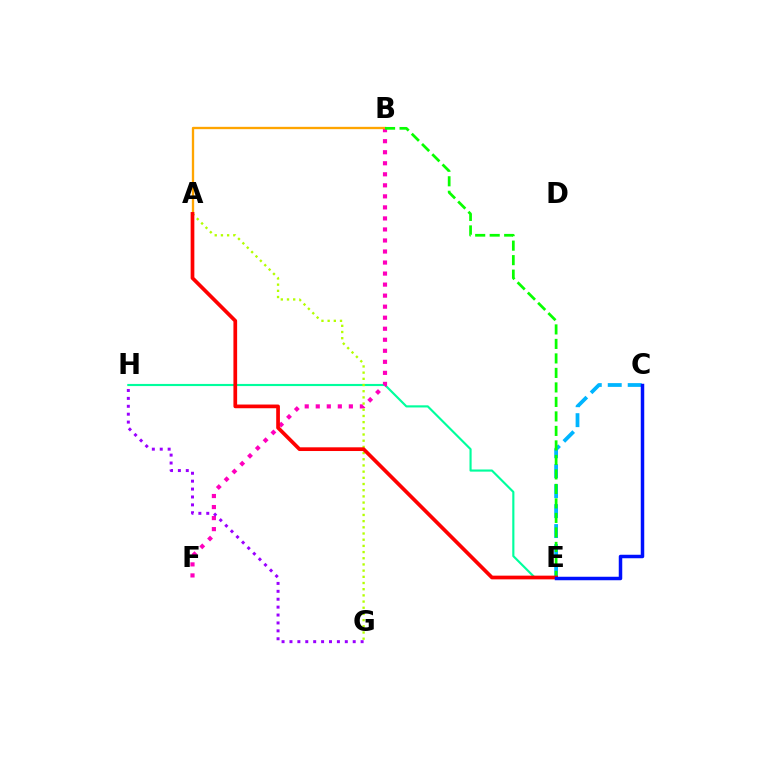{('E', 'H'): [{'color': '#00ff9d', 'line_style': 'solid', 'thickness': 1.54}], ('B', 'F'): [{'color': '#ff00bd', 'line_style': 'dotted', 'thickness': 3.0}], ('G', 'H'): [{'color': '#9b00ff', 'line_style': 'dotted', 'thickness': 2.15}], ('A', 'B'): [{'color': '#ffa500', 'line_style': 'solid', 'thickness': 1.67}], ('A', 'G'): [{'color': '#b3ff00', 'line_style': 'dotted', 'thickness': 1.68}], ('C', 'E'): [{'color': '#00b5ff', 'line_style': 'dashed', 'thickness': 2.71}, {'color': '#0010ff', 'line_style': 'solid', 'thickness': 2.51}], ('B', 'E'): [{'color': '#08ff00', 'line_style': 'dashed', 'thickness': 1.97}], ('A', 'E'): [{'color': '#ff0000', 'line_style': 'solid', 'thickness': 2.67}]}